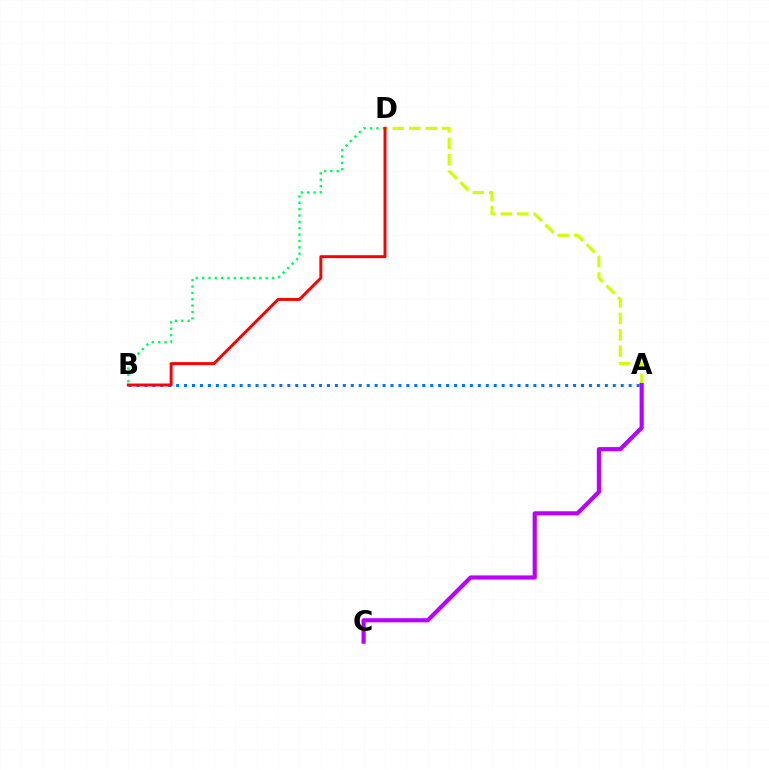{('A', 'B'): [{'color': '#0074ff', 'line_style': 'dotted', 'thickness': 2.16}], ('B', 'D'): [{'color': '#00ff5c', 'line_style': 'dotted', 'thickness': 1.73}, {'color': '#ff0000', 'line_style': 'solid', 'thickness': 2.12}], ('A', 'D'): [{'color': '#d1ff00', 'line_style': 'dashed', 'thickness': 2.23}], ('A', 'C'): [{'color': '#b900ff', 'line_style': 'solid', 'thickness': 2.99}]}